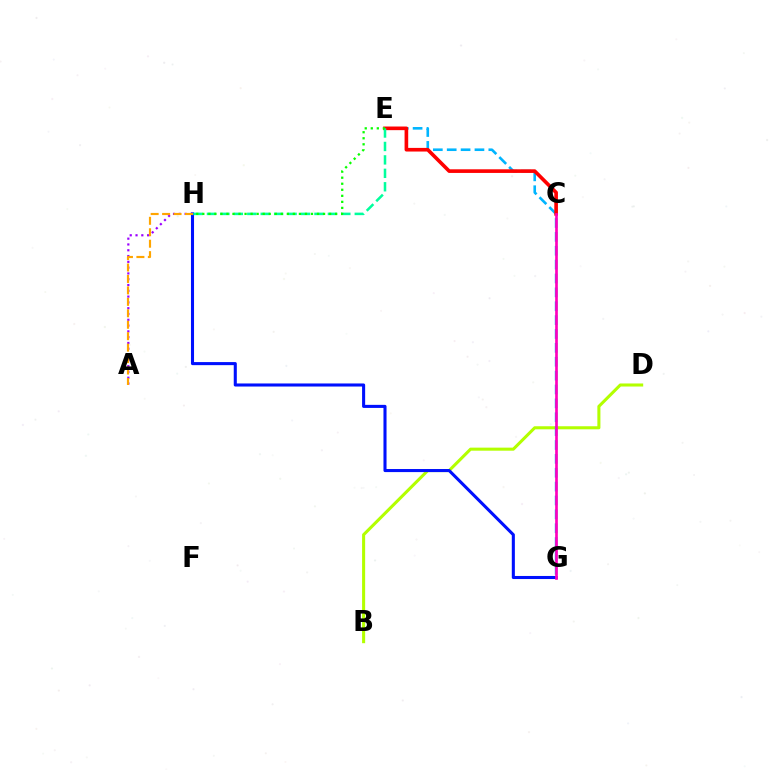{('B', 'D'): [{'color': '#b3ff00', 'line_style': 'solid', 'thickness': 2.2}], ('E', 'G'): [{'color': '#00b5ff', 'line_style': 'dashed', 'thickness': 1.88}], ('G', 'H'): [{'color': '#0010ff', 'line_style': 'solid', 'thickness': 2.21}], ('A', 'H'): [{'color': '#9b00ff', 'line_style': 'dotted', 'thickness': 1.57}, {'color': '#ffa500', 'line_style': 'dashed', 'thickness': 1.56}], ('C', 'E'): [{'color': '#ff0000', 'line_style': 'solid', 'thickness': 2.62}], ('E', 'H'): [{'color': '#00ff9d', 'line_style': 'dashed', 'thickness': 1.83}, {'color': '#08ff00', 'line_style': 'dotted', 'thickness': 1.64}], ('C', 'G'): [{'color': '#ff00bd', 'line_style': 'solid', 'thickness': 1.92}]}